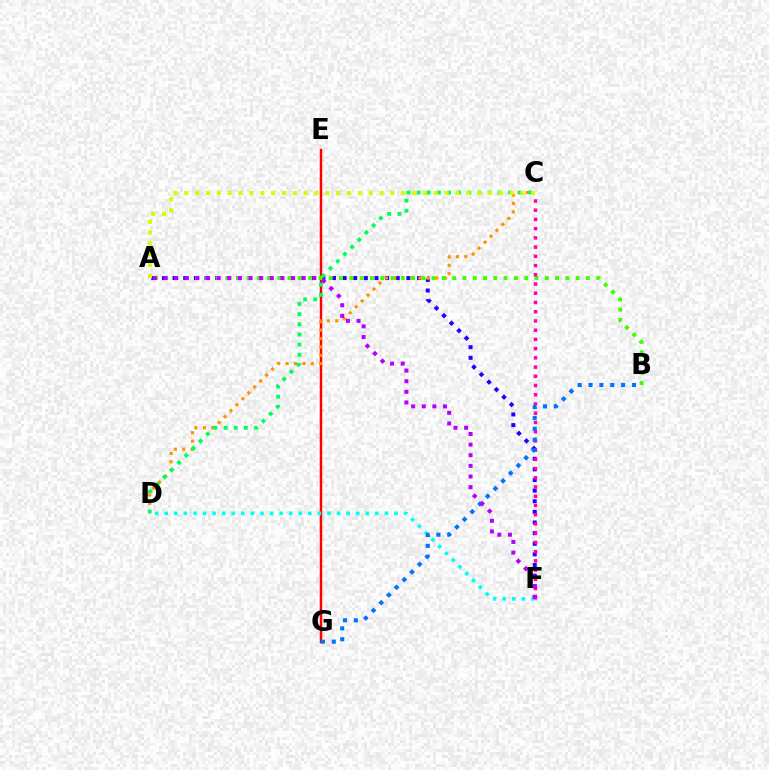{('A', 'F'): [{'color': '#2500ff', 'line_style': 'dotted', 'thickness': 2.89}, {'color': '#b900ff', 'line_style': 'dotted', 'thickness': 2.89}], ('E', 'G'): [{'color': '#ff0000', 'line_style': 'solid', 'thickness': 1.77}], ('C', 'D'): [{'color': '#ff9400', 'line_style': 'dotted', 'thickness': 2.28}, {'color': '#00ff5c', 'line_style': 'dotted', 'thickness': 2.76}], ('A', 'B'): [{'color': '#3dff00', 'line_style': 'dotted', 'thickness': 2.79}], ('D', 'F'): [{'color': '#00fff6', 'line_style': 'dotted', 'thickness': 2.6}], ('C', 'F'): [{'color': '#ff00ac', 'line_style': 'dotted', 'thickness': 2.51}], ('B', 'G'): [{'color': '#0074ff', 'line_style': 'dotted', 'thickness': 2.95}], ('A', 'C'): [{'color': '#d1ff00', 'line_style': 'dotted', 'thickness': 2.95}]}